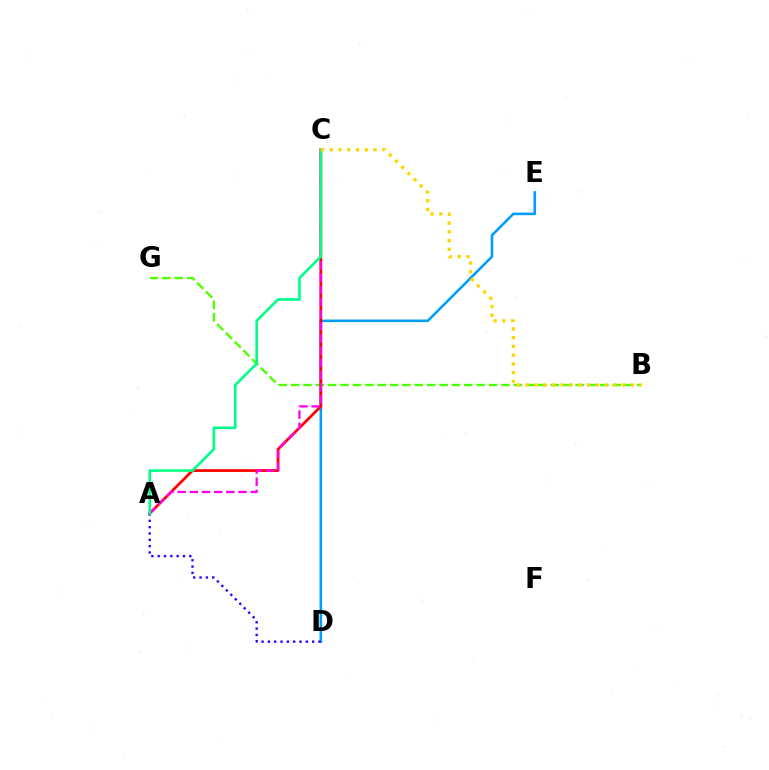{('B', 'G'): [{'color': '#4fff00', 'line_style': 'dashed', 'thickness': 1.68}], ('D', 'E'): [{'color': '#009eff', 'line_style': 'solid', 'thickness': 1.87}], ('A', 'C'): [{'color': '#ff0000', 'line_style': 'solid', 'thickness': 2.0}, {'color': '#ff00ed', 'line_style': 'dashed', 'thickness': 1.65}, {'color': '#00ff86', 'line_style': 'solid', 'thickness': 1.89}], ('A', 'D'): [{'color': '#3700ff', 'line_style': 'dotted', 'thickness': 1.72}], ('B', 'C'): [{'color': '#ffd500', 'line_style': 'dotted', 'thickness': 2.38}]}